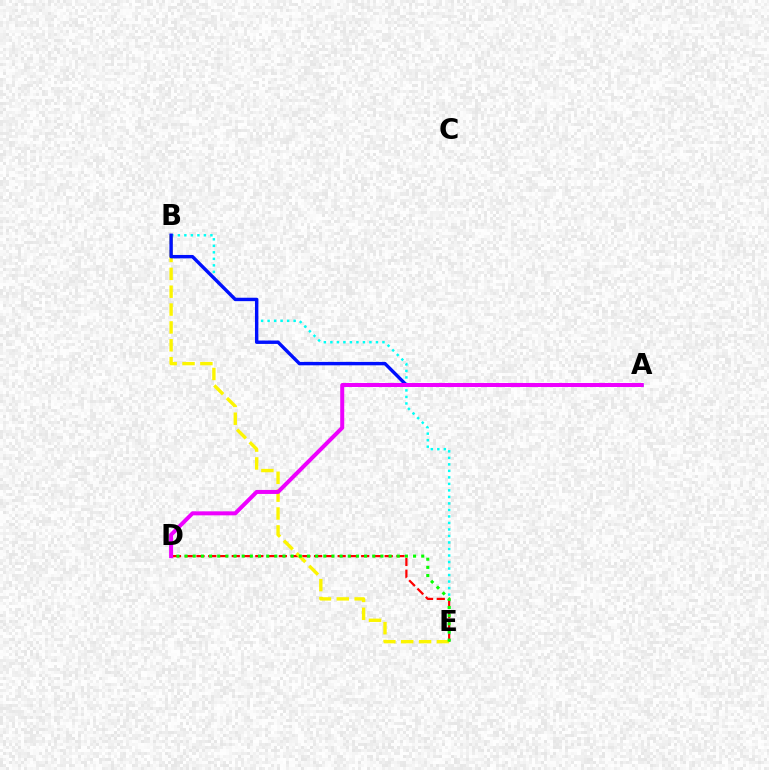{('B', 'E'): [{'color': '#00fff6', 'line_style': 'dotted', 'thickness': 1.77}, {'color': '#fcf500', 'line_style': 'dashed', 'thickness': 2.43}], ('D', 'E'): [{'color': '#ff0000', 'line_style': 'dashed', 'thickness': 1.6}, {'color': '#08ff00', 'line_style': 'dotted', 'thickness': 2.22}], ('A', 'B'): [{'color': '#0010ff', 'line_style': 'solid', 'thickness': 2.45}], ('A', 'D'): [{'color': '#ee00ff', 'line_style': 'solid', 'thickness': 2.88}]}